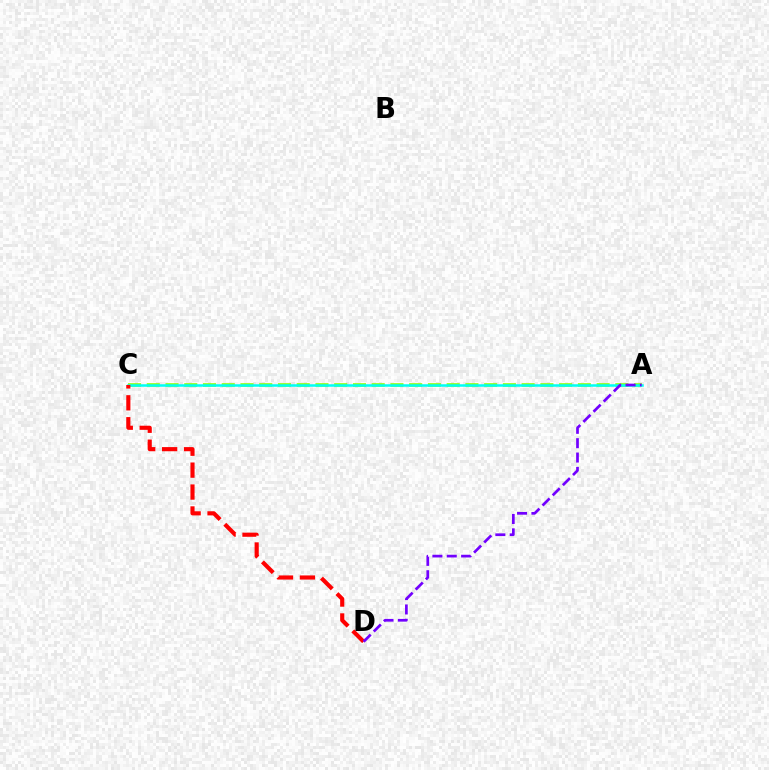{('A', 'C'): [{'color': '#84ff00', 'line_style': 'dashed', 'thickness': 2.55}, {'color': '#00fff6', 'line_style': 'solid', 'thickness': 1.8}], ('C', 'D'): [{'color': '#ff0000', 'line_style': 'dashed', 'thickness': 2.98}], ('A', 'D'): [{'color': '#7200ff', 'line_style': 'dashed', 'thickness': 1.95}]}